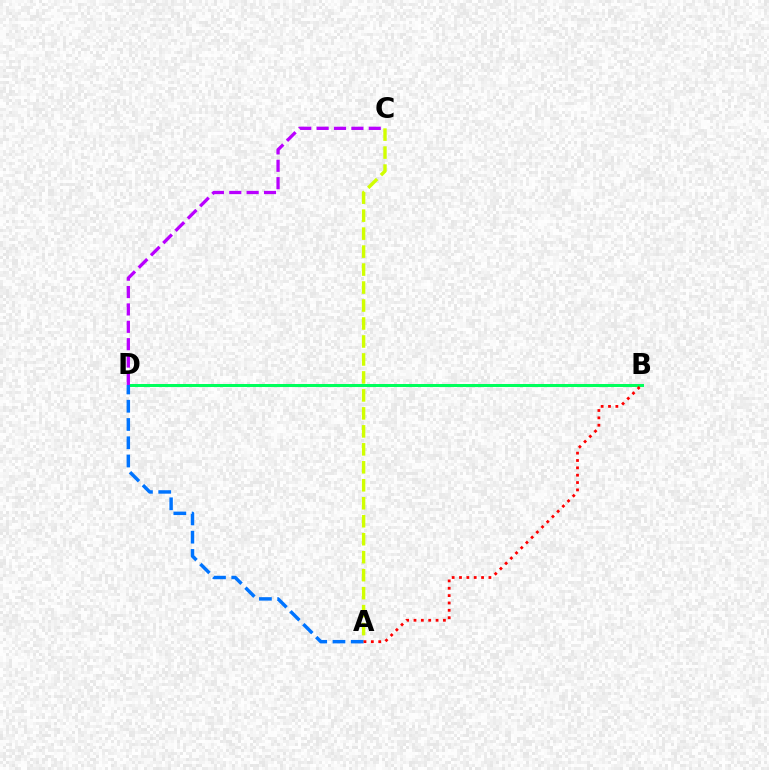{('B', 'D'): [{'color': '#00ff5c', 'line_style': 'solid', 'thickness': 2.16}], ('A', 'C'): [{'color': '#d1ff00', 'line_style': 'dashed', 'thickness': 2.44}], ('A', 'D'): [{'color': '#0074ff', 'line_style': 'dashed', 'thickness': 2.48}], ('A', 'B'): [{'color': '#ff0000', 'line_style': 'dotted', 'thickness': 2.0}], ('C', 'D'): [{'color': '#b900ff', 'line_style': 'dashed', 'thickness': 2.36}]}